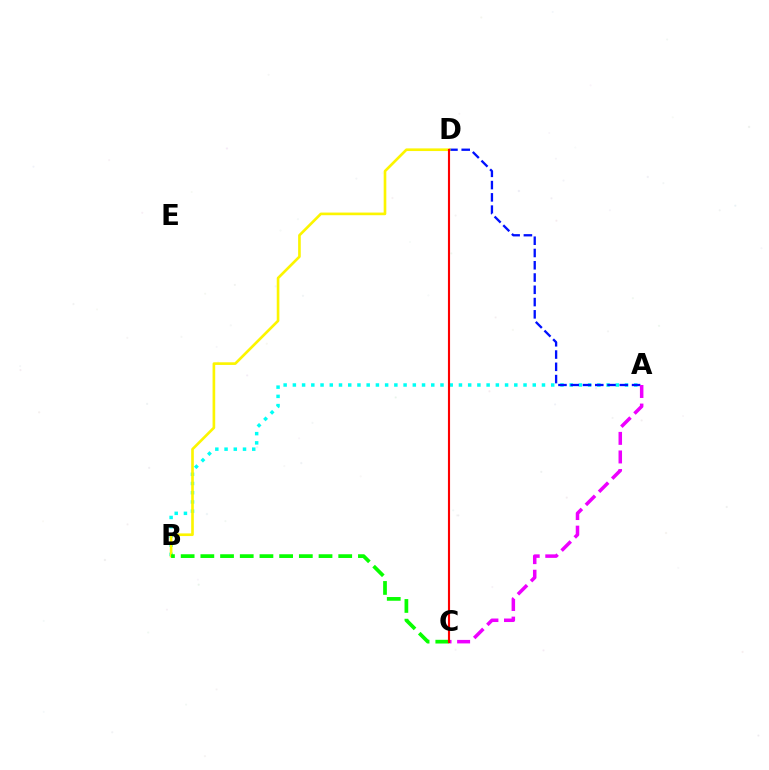{('A', 'B'): [{'color': '#00fff6', 'line_style': 'dotted', 'thickness': 2.51}], ('A', 'D'): [{'color': '#0010ff', 'line_style': 'dashed', 'thickness': 1.67}], ('B', 'D'): [{'color': '#fcf500', 'line_style': 'solid', 'thickness': 1.9}], ('A', 'C'): [{'color': '#ee00ff', 'line_style': 'dashed', 'thickness': 2.52}], ('B', 'C'): [{'color': '#08ff00', 'line_style': 'dashed', 'thickness': 2.68}], ('C', 'D'): [{'color': '#ff0000', 'line_style': 'solid', 'thickness': 1.53}]}